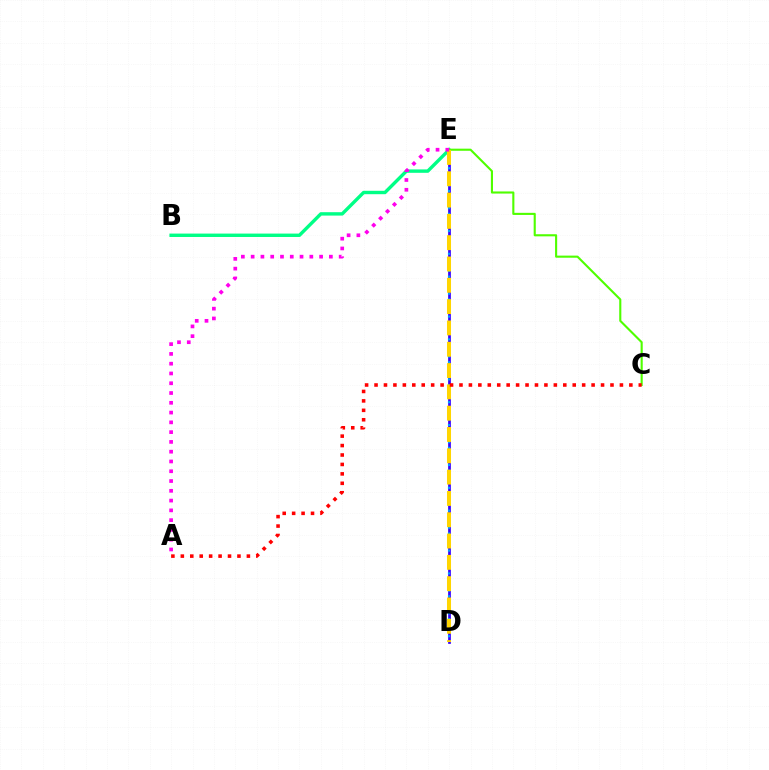{('B', 'E'): [{'color': '#00ff86', 'line_style': 'solid', 'thickness': 2.45}], ('D', 'E'): [{'color': '#3700ff', 'line_style': 'solid', 'thickness': 1.96}, {'color': '#009eff', 'line_style': 'dotted', 'thickness': 1.55}, {'color': '#ffd500', 'line_style': 'dashed', 'thickness': 2.9}], ('C', 'E'): [{'color': '#4fff00', 'line_style': 'solid', 'thickness': 1.52}], ('A', 'E'): [{'color': '#ff00ed', 'line_style': 'dotted', 'thickness': 2.66}], ('A', 'C'): [{'color': '#ff0000', 'line_style': 'dotted', 'thickness': 2.56}]}